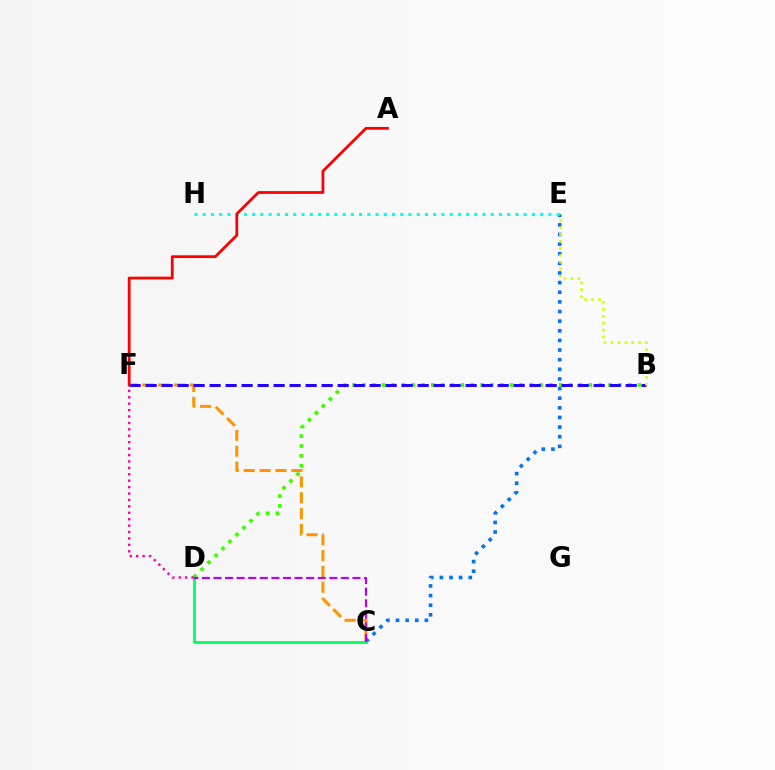{('C', 'F'): [{'color': '#ff9400', 'line_style': 'dashed', 'thickness': 2.16}], ('C', 'E'): [{'color': '#0074ff', 'line_style': 'dotted', 'thickness': 2.62}], ('B', 'D'): [{'color': '#3dff00', 'line_style': 'dotted', 'thickness': 2.67}], ('B', 'F'): [{'color': '#2500ff', 'line_style': 'dashed', 'thickness': 2.17}], ('C', 'D'): [{'color': '#00ff5c', 'line_style': 'solid', 'thickness': 2.0}, {'color': '#b900ff', 'line_style': 'dashed', 'thickness': 1.57}], ('B', 'E'): [{'color': '#d1ff00', 'line_style': 'dotted', 'thickness': 1.88}], ('E', 'H'): [{'color': '#00fff6', 'line_style': 'dotted', 'thickness': 2.24}], ('D', 'F'): [{'color': '#ff00ac', 'line_style': 'dotted', 'thickness': 1.74}], ('A', 'F'): [{'color': '#ff0000', 'line_style': 'solid', 'thickness': 1.99}]}